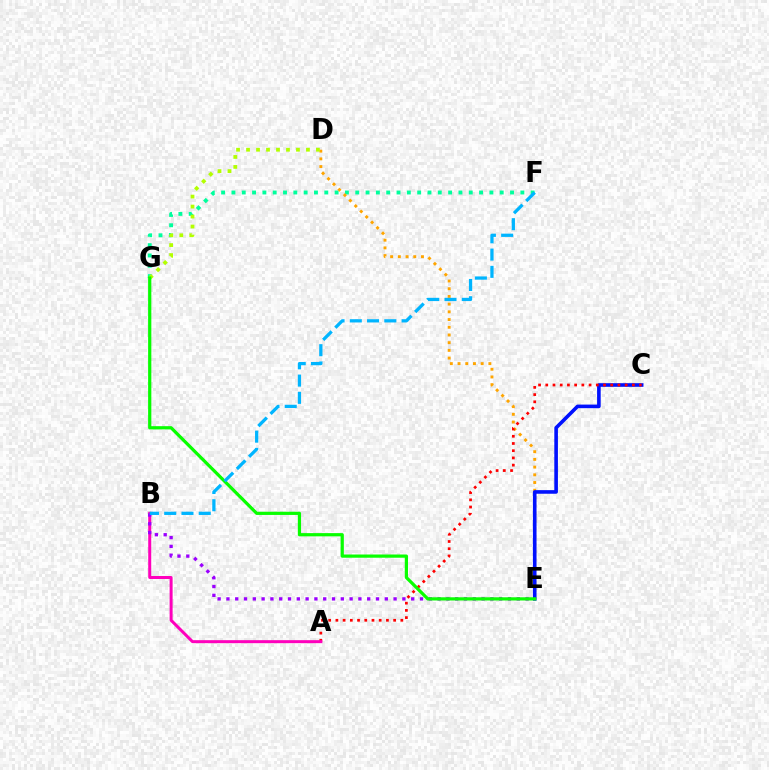{('F', 'G'): [{'color': '#00ff9d', 'line_style': 'dotted', 'thickness': 2.8}], ('D', 'E'): [{'color': '#ffa500', 'line_style': 'dotted', 'thickness': 2.09}], ('C', 'E'): [{'color': '#0010ff', 'line_style': 'solid', 'thickness': 2.6}], ('A', 'C'): [{'color': '#ff0000', 'line_style': 'dotted', 'thickness': 1.96}], ('A', 'B'): [{'color': '#ff00bd', 'line_style': 'solid', 'thickness': 2.16}], ('B', 'E'): [{'color': '#9b00ff', 'line_style': 'dotted', 'thickness': 2.39}], ('D', 'G'): [{'color': '#b3ff00', 'line_style': 'dotted', 'thickness': 2.71}], ('E', 'G'): [{'color': '#08ff00', 'line_style': 'solid', 'thickness': 2.32}], ('B', 'F'): [{'color': '#00b5ff', 'line_style': 'dashed', 'thickness': 2.34}]}